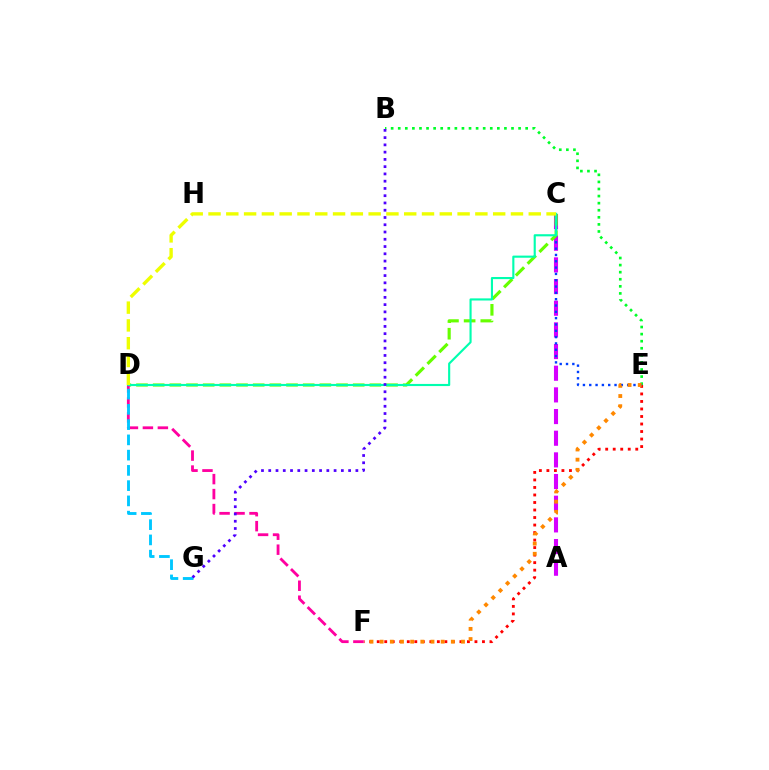{('A', 'C'): [{'color': '#d600ff', 'line_style': 'dashed', 'thickness': 2.94}], ('E', 'F'): [{'color': '#ff0000', 'line_style': 'dotted', 'thickness': 2.04}, {'color': '#ff8800', 'line_style': 'dotted', 'thickness': 2.76}], ('B', 'E'): [{'color': '#00ff27', 'line_style': 'dotted', 'thickness': 1.92}], ('C', 'E'): [{'color': '#003fff', 'line_style': 'dotted', 'thickness': 1.72}], ('C', 'D'): [{'color': '#66ff00', 'line_style': 'dashed', 'thickness': 2.26}, {'color': '#00ffaf', 'line_style': 'solid', 'thickness': 1.53}, {'color': '#eeff00', 'line_style': 'dashed', 'thickness': 2.42}], ('D', 'F'): [{'color': '#ff00a0', 'line_style': 'dashed', 'thickness': 2.03}], ('D', 'G'): [{'color': '#00c7ff', 'line_style': 'dashed', 'thickness': 2.07}], ('B', 'G'): [{'color': '#4f00ff', 'line_style': 'dotted', 'thickness': 1.97}]}